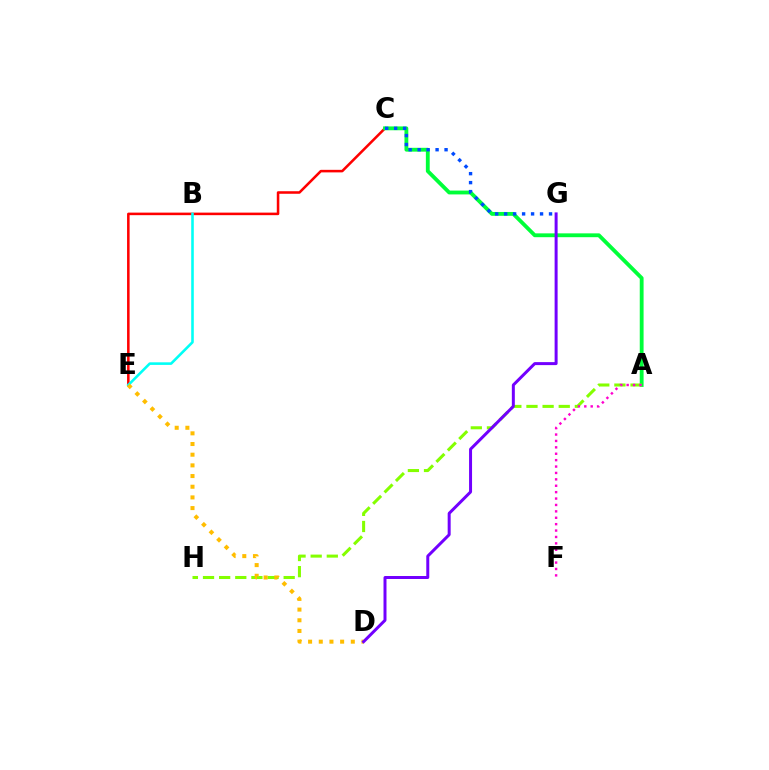{('C', 'E'): [{'color': '#ff0000', 'line_style': 'solid', 'thickness': 1.83}], ('B', 'E'): [{'color': '#00fff6', 'line_style': 'solid', 'thickness': 1.86}], ('A', 'C'): [{'color': '#00ff39', 'line_style': 'solid', 'thickness': 2.76}], ('C', 'G'): [{'color': '#004bff', 'line_style': 'dotted', 'thickness': 2.44}], ('A', 'H'): [{'color': '#84ff00', 'line_style': 'dashed', 'thickness': 2.19}], ('A', 'F'): [{'color': '#ff00cf', 'line_style': 'dotted', 'thickness': 1.74}], ('D', 'E'): [{'color': '#ffbd00', 'line_style': 'dotted', 'thickness': 2.9}], ('D', 'G'): [{'color': '#7200ff', 'line_style': 'solid', 'thickness': 2.15}]}